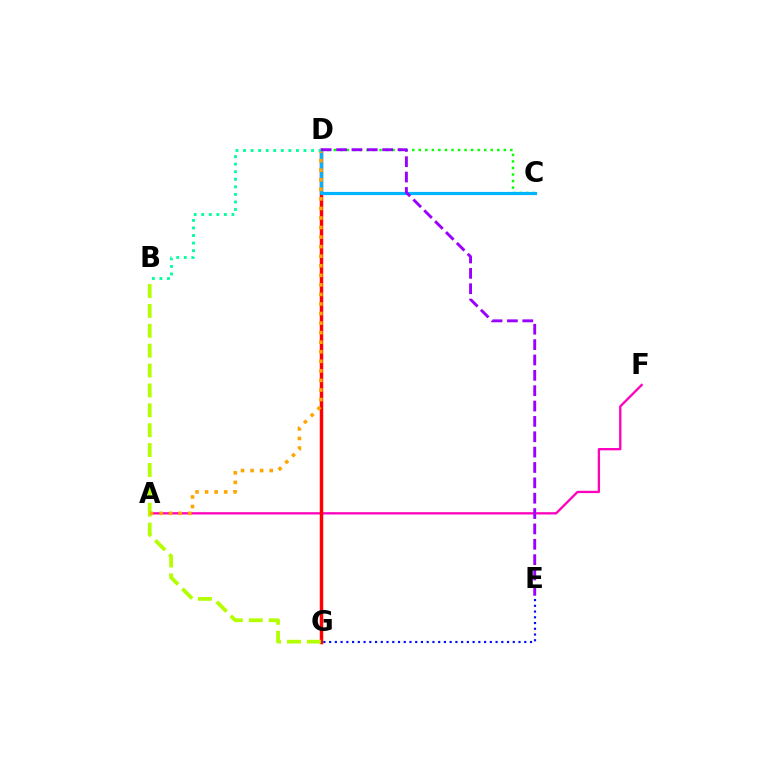{('A', 'F'): [{'color': '#ff00bd', 'line_style': 'solid', 'thickness': 1.66}], ('D', 'G'): [{'color': '#ff0000', 'line_style': 'solid', 'thickness': 2.49}], ('C', 'D'): [{'color': '#08ff00', 'line_style': 'dotted', 'thickness': 1.78}, {'color': '#00b5ff', 'line_style': 'solid', 'thickness': 2.28}], ('E', 'G'): [{'color': '#0010ff', 'line_style': 'dotted', 'thickness': 1.56}], ('B', 'G'): [{'color': '#b3ff00', 'line_style': 'dashed', 'thickness': 2.7}], ('A', 'D'): [{'color': '#ffa500', 'line_style': 'dotted', 'thickness': 2.6}], ('B', 'D'): [{'color': '#00ff9d', 'line_style': 'dotted', 'thickness': 2.05}], ('D', 'E'): [{'color': '#9b00ff', 'line_style': 'dashed', 'thickness': 2.09}]}